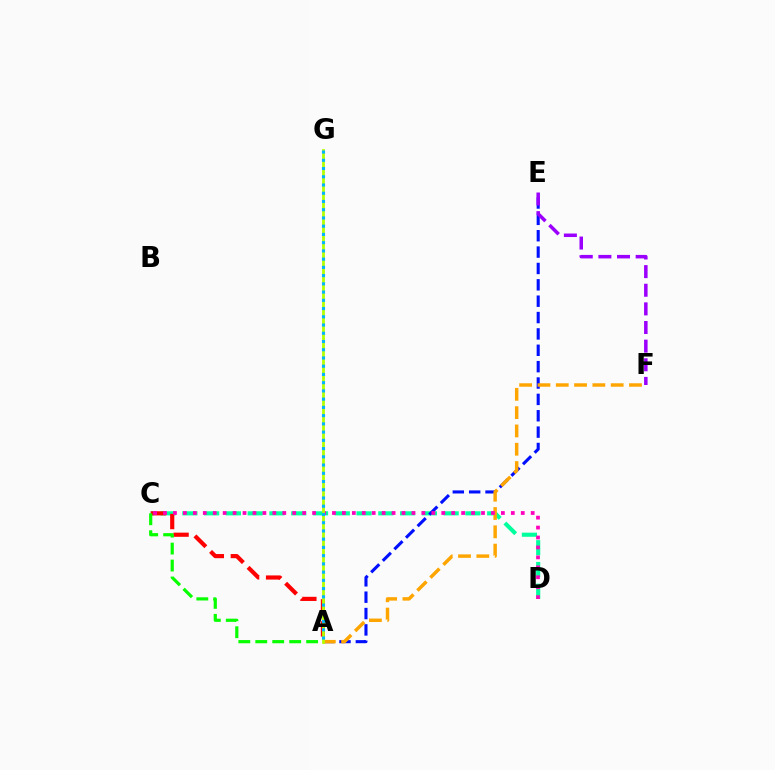{('C', 'D'): [{'color': '#00ff9d', 'line_style': 'dashed', 'thickness': 2.96}, {'color': '#ff00bd', 'line_style': 'dotted', 'thickness': 2.7}], ('A', 'E'): [{'color': '#0010ff', 'line_style': 'dashed', 'thickness': 2.22}], ('A', 'F'): [{'color': '#ffa500', 'line_style': 'dashed', 'thickness': 2.49}], ('A', 'C'): [{'color': '#ff0000', 'line_style': 'dashed', 'thickness': 2.99}, {'color': '#08ff00', 'line_style': 'dashed', 'thickness': 2.3}], ('E', 'F'): [{'color': '#9b00ff', 'line_style': 'dashed', 'thickness': 2.53}], ('A', 'G'): [{'color': '#b3ff00', 'line_style': 'solid', 'thickness': 2.01}, {'color': '#00b5ff', 'line_style': 'dotted', 'thickness': 2.24}]}